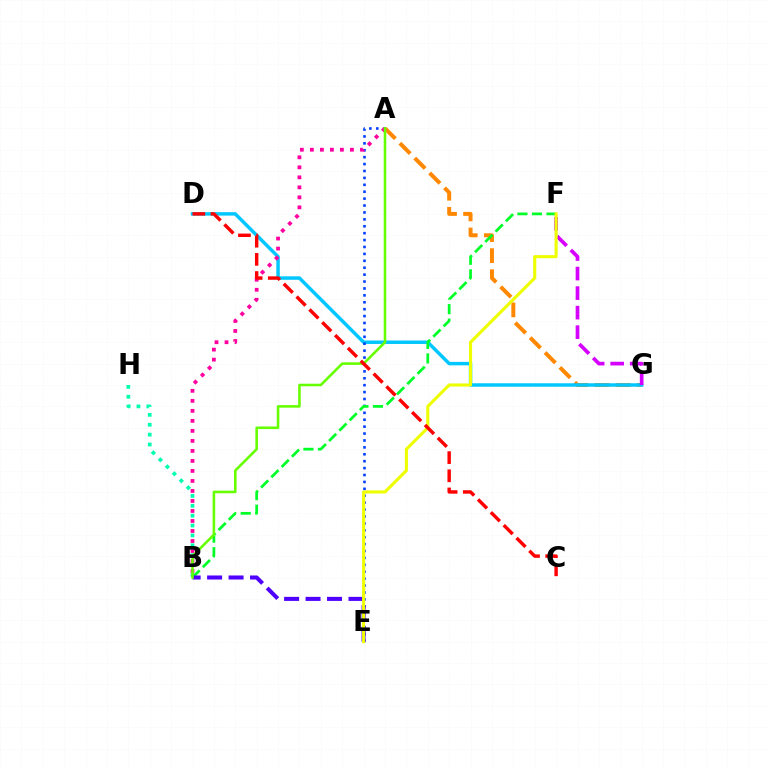{('A', 'G'): [{'color': '#ff8800', 'line_style': 'dashed', 'thickness': 2.86}], ('D', 'G'): [{'color': '#00c7ff', 'line_style': 'solid', 'thickness': 2.49}], ('A', 'E'): [{'color': '#003fff', 'line_style': 'dotted', 'thickness': 1.88}], ('B', 'H'): [{'color': '#00ffaf', 'line_style': 'dotted', 'thickness': 2.68}], ('F', 'G'): [{'color': '#d600ff', 'line_style': 'dashed', 'thickness': 2.65}], ('B', 'F'): [{'color': '#00ff27', 'line_style': 'dashed', 'thickness': 1.98}], ('B', 'E'): [{'color': '#4f00ff', 'line_style': 'dashed', 'thickness': 2.92}], ('E', 'F'): [{'color': '#eeff00', 'line_style': 'solid', 'thickness': 2.21}], ('A', 'B'): [{'color': '#ff00a0', 'line_style': 'dotted', 'thickness': 2.72}, {'color': '#66ff00', 'line_style': 'solid', 'thickness': 1.86}], ('C', 'D'): [{'color': '#ff0000', 'line_style': 'dashed', 'thickness': 2.47}]}